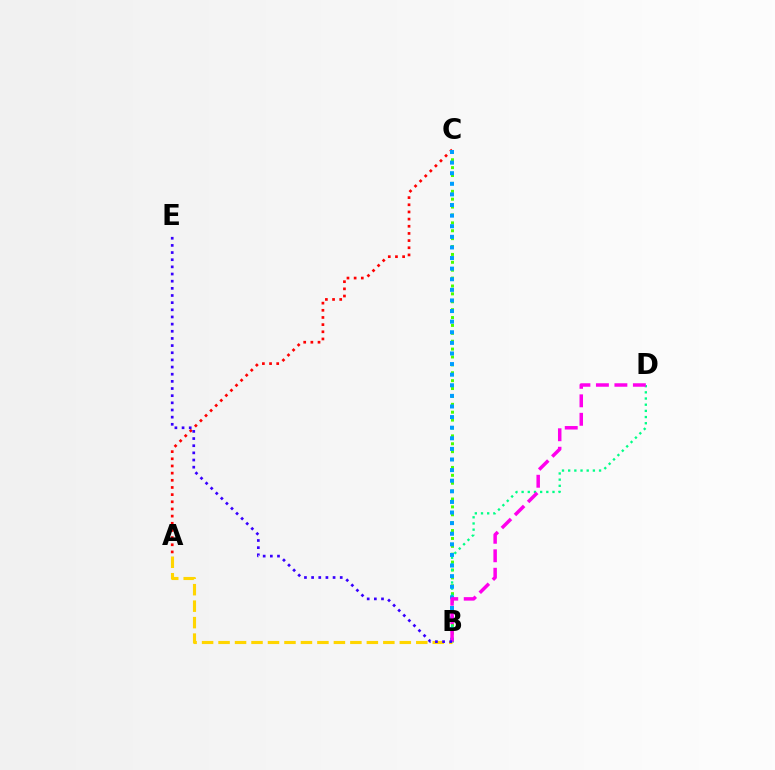{('B', 'C'): [{'color': '#4fff00', 'line_style': 'dotted', 'thickness': 2.14}, {'color': '#009eff', 'line_style': 'dotted', 'thickness': 2.88}], ('A', 'B'): [{'color': '#ffd500', 'line_style': 'dashed', 'thickness': 2.24}], ('A', 'C'): [{'color': '#ff0000', 'line_style': 'dotted', 'thickness': 1.95}], ('B', 'D'): [{'color': '#00ff86', 'line_style': 'dotted', 'thickness': 1.68}, {'color': '#ff00ed', 'line_style': 'dashed', 'thickness': 2.51}], ('B', 'E'): [{'color': '#3700ff', 'line_style': 'dotted', 'thickness': 1.94}]}